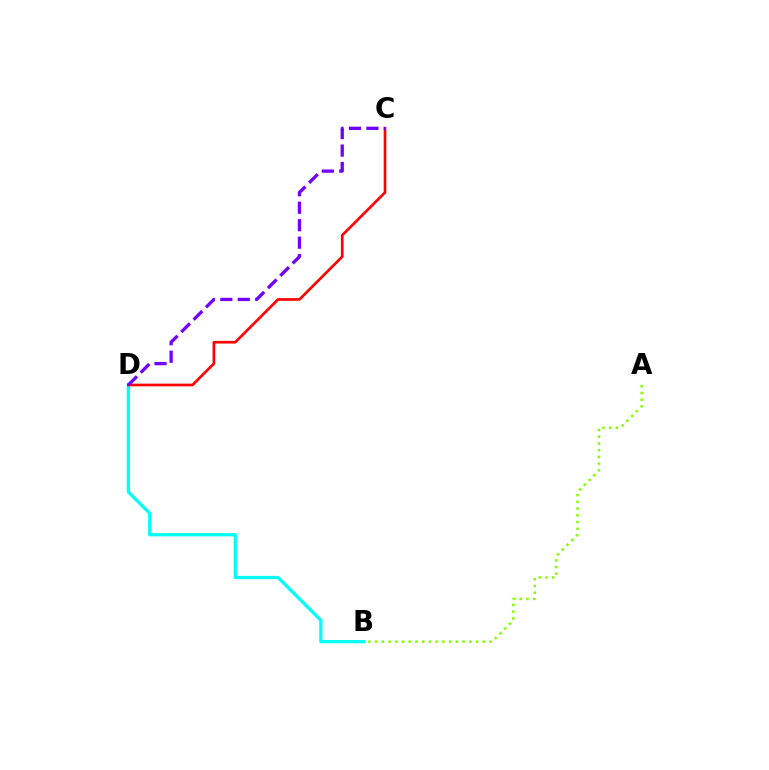{('A', 'B'): [{'color': '#84ff00', 'line_style': 'dotted', 'thickness': 1.83}], ('B', 'D'): [{'color': '#00fff6', 'line_style': 'solid', 'thickness': 2.35}], ('C', 'D'): [{'color': '#ff0000', 'line_style': 'solid', 'thickness': 1.91}, {'color': '#7200ff', 'line_style': 'dashed', 'thickness': 2.37}]}